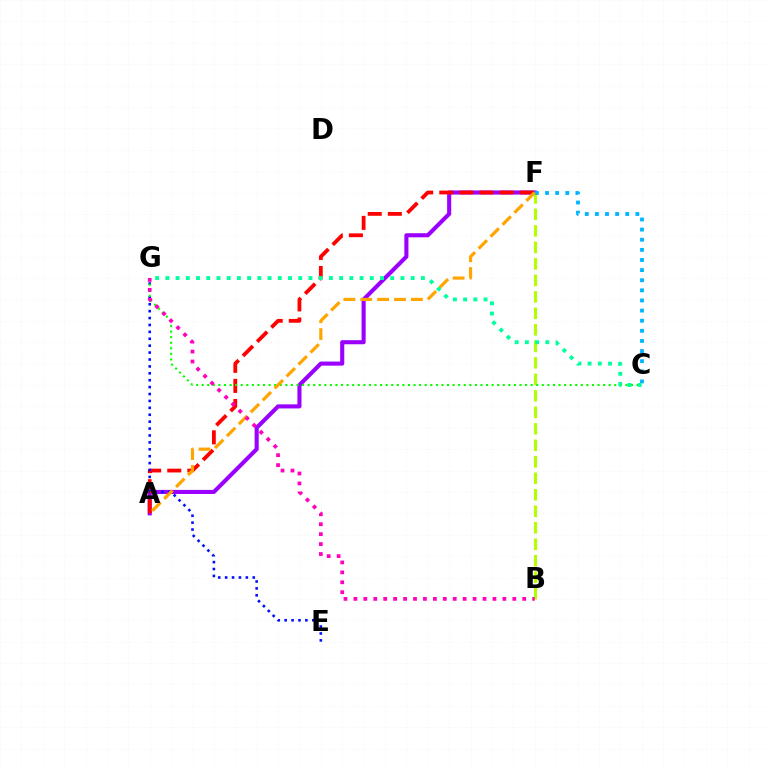{('A', 'F'): [{'color': '#9b00ff', 'line_style': 'solid', 'thickness': 2.94}, {'color': '#ff0000', 'line_style': 'dashed', 'thickness': 2.73}, {'color': '#ffa500', 'line_style': 'dashed', 'thickness': 2.29}], ('B', 'F'): [{'color': '#b3ff00', 'line_style': 'dashed', 'thickness': 2.24}], ('E', 'G'): [{'color': '#0010ff', 'line_style': 'dotted', 'thickness': 1.88}], ('C', 'G'): [{'color': '#08ff00', 'line_style': 'dotted', 'thickness': 1.51}, {'color': '#00ff9d', 'line_style': 'dotted', 'thickness': 2.78}], ('C', 'F'): [{'color': '#00b5ff', 'line_style': 'dotted', 'thickness': 2.75}], ('B', 'G'): [{'color': '#ff00bd', 'line_style': 'dotted', 'thickness': 2.7}]}